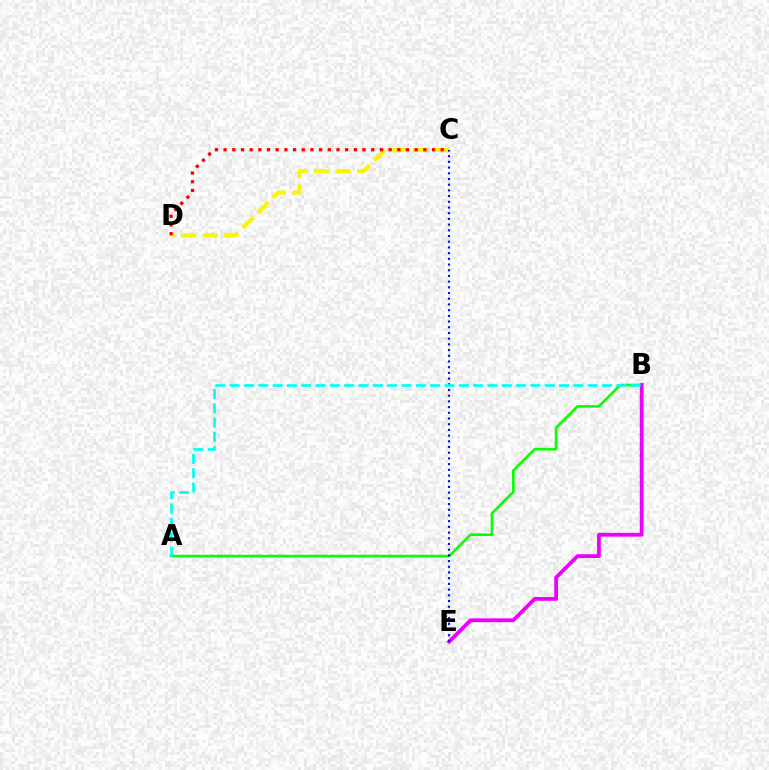{('A', 'B'): [{'color': '#08ff00', 'line_style': 'solid', 'thickness': 1.9}, {'color': '#00fff6', 'line_style': 'dashed', 'thickness': 1.95}], ('C', 'D'): [{'color': '#fcf500', 'line_style': 'dashed', 'thickness': 2.92}, {'color': '#ff0000', 'line_style': 'dotted', 'thickness': 2.36}], ('B', 'E'): [{'color': '#ee00ff', 'line_style': 'solid', 'thickness': 2.72}], ('C', 'E'): [{'color': '#0010ff', 'line_style': 'dotted', 'thickness': 1.55}]}